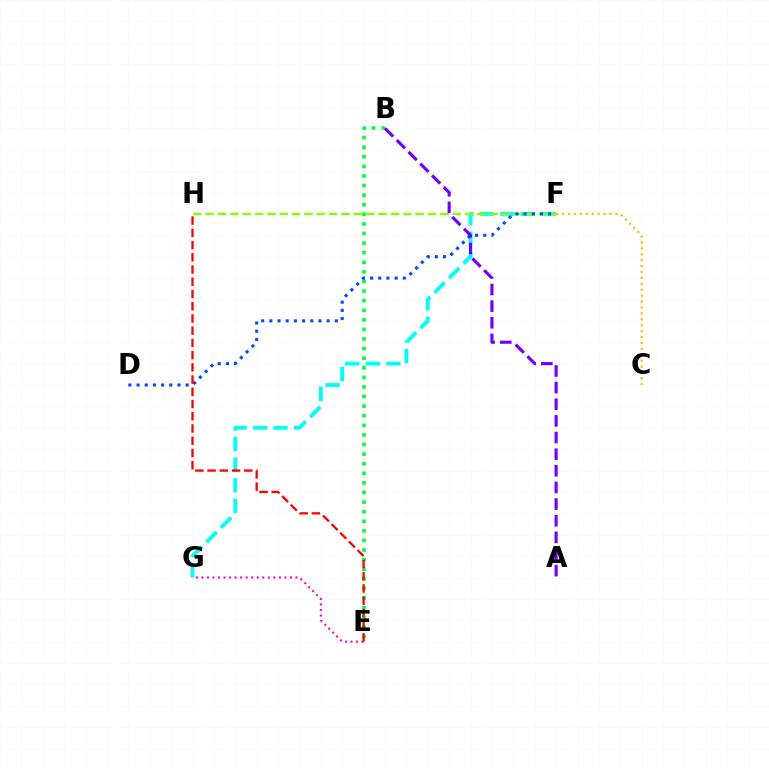{('F', 'G'): [{'color': '#00fff6', 'line_style': 'dashed', 'thickness': 2.79}], ('C', 'F'): [{'color': '#ffbd00', 'line_style': 'dotted', 'thickness': 1.61}], ('B', 'E'): [{'color': '#00ff39', 'line_style': 'dotted', 'thickness': 2.61}], ('F', 'H'): [{'color': '#84ff00', 'line_style': 'dashed', 'thickness': 1.68}], ('D', 'F'): [{'color': '#004bff', 'line_style': 'dotted', 'thickness': 2.22}], ('A', 'B'): [{'color': '#7200ff', 'line_style': 'dashed', 'thickness': 2.26}], ('E', 'G'): [{'color': '#ff00cf', 'line_style': 'dotted', 'thickness': 1.5}], ('E', 'H'): [{'color': '#ff0000', 'line_style': 'dashed', 'thickness': 1.66}]}